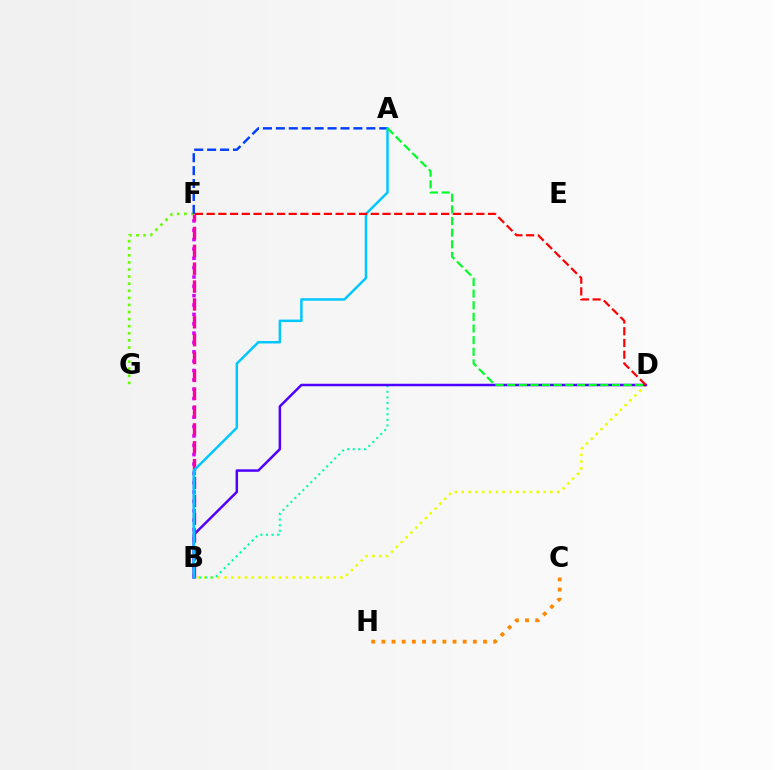{('B', 'D'): [{'color': '#eeff00', 'line_style': 'dotted', 'thickness': 1.85}, {'color': '#00ffaf', 'line_style': 'dotted', 'thickness': 1.52}, {'color': '#4f00ff', 'line_style': 'solid', 'thickness': 1.79}], ('F', 'G'): [{'color': '#66ff00', 'line_style': 'dotted', 'thickness': 1.93}], ('B', 'F'): [{'color': '#d600ff', 'line_style': 'dotted', 'thickness': 2.54}, {'color': '#ff00a0', 'line_style': 'dashed', 'thickness': 2.43}], ('A', 'F'): [{'color': '#003fff', 'line_style': 'dashed', 'thickness': 1.76}], ('C', 'H'): [{'color': '#ff8800', 'line_style': 'dotted', 'thickness': 2.76}], ('A', 'B'): [{'color': '#00c7ff', 'line_style': 'solid', 'thickness': 1.79}], ('D', 'F'): [{'color': '#ff0000', 'line_style': 'dashed', 'thickness': 1.59}], ('A', 'D'): [{'color': '#00ff27', 'line_style': 'dashed', 'thickness': 1.58}]}